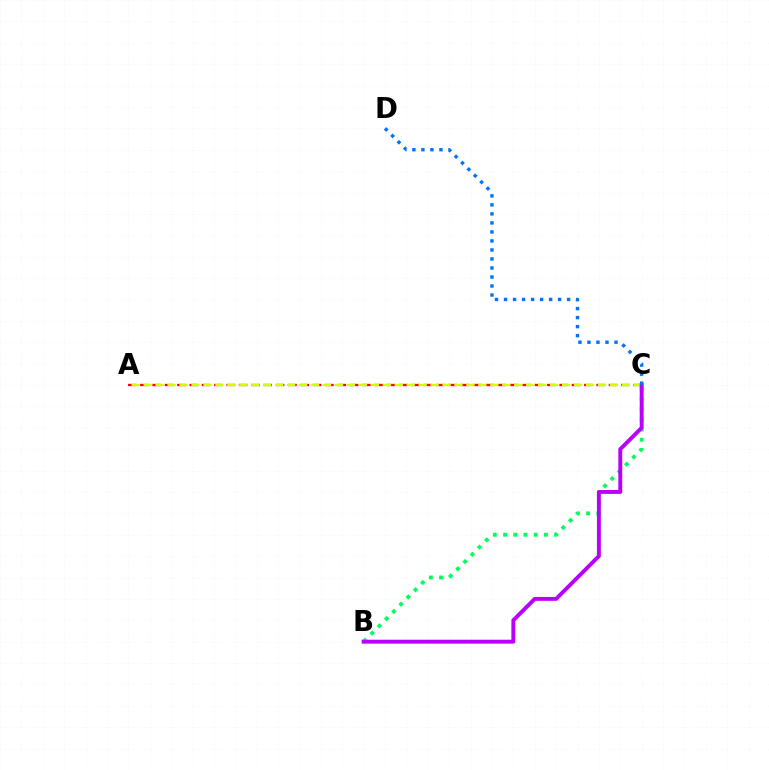{('A', 'C'): [{'color': '#ff0000', 'line_style': 'dashed', 'thickness': 1.68}, {'color': '#d1ff00', 'line_style': 'dashed', 'thickness': 1.62}], ('B', 'C'): [{'color': '#00ff5c', 'line_style': 'dotted', 'thickness': 2.77}, {'color': '#b900ff', 'line_style': 'solid', 'thickness': 2.81}], ('C', 'D'): [{'color': '#0074ff', 'line_style': 'dotted', 'thickness': 2.45}]}